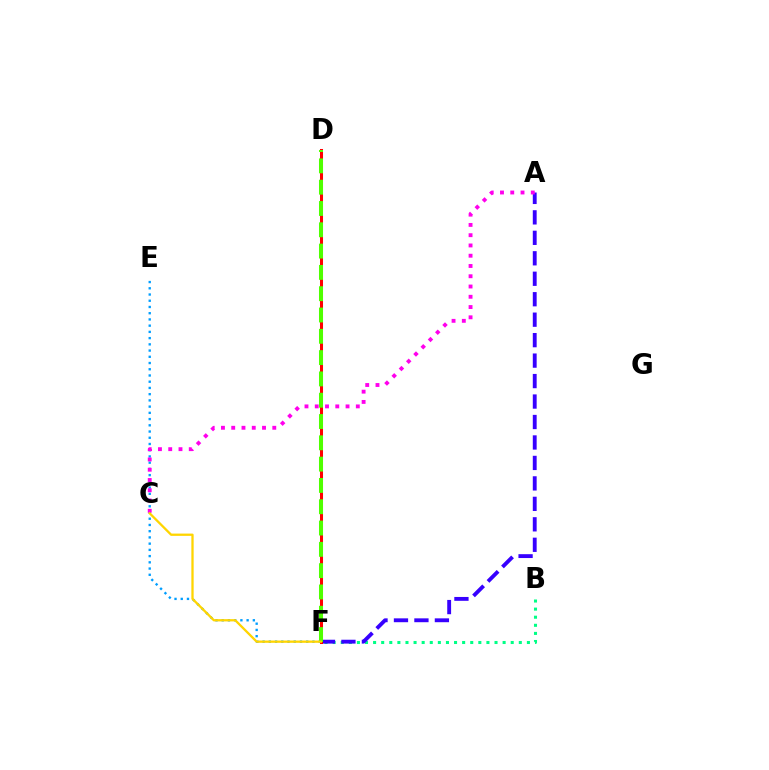{('E', 'F'): [{'color': '#009eff', 'line_style': 'dotted', 'thickness': 1.69}], ('B', 'F'): [{'color': '#00ff86', 'line_style': 'dotted', 'thickness': 2.2}], ('A', 'F'): [{'color': '#3700ff', 'line_style': 'dashed', 'thickness': 2.78}], ('A', 'C'): [{'color': '#ff00ed', 'line_style': 'dotted', 'thickness': 2.79}], ('D', 'F'): [{'color': '#ff0000', 'line_style': 'solid', 'thickness': 2.18}, {'color': '#4fff00', 'line_style': 'dashed', 'thickness': 2.89}], ('C', 'F'): [{'color': '#ffd500', 'line_style': 'solid', 'thickness': 1.65}]}